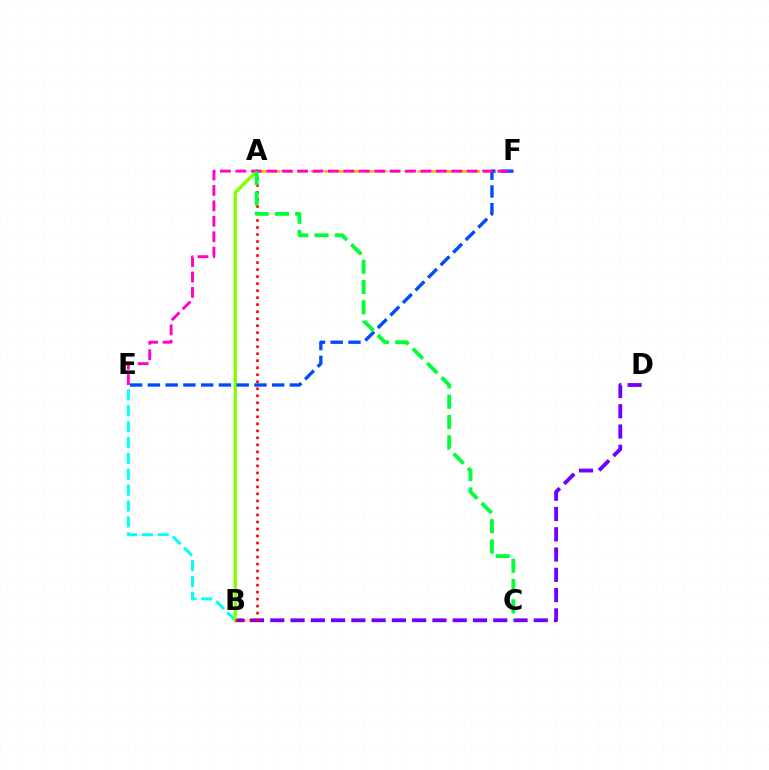{('B', 'E'): [{'color': '#00fff6', 'line_style': 'dashed', 'thickness': 2.16}], ('A', 'F'): [{'color': '#ffbd00', 'line_style': 'dashed', 'thickness': 1.81}], ('B', 'D'): [{'color': '#7200ff', 'line_style': 'dashed', 'thickness': 2.75}], ('A', 'B'): [{'color': '#84ff00', 'line_style': 'solid', 'thickness': 2.42}, {'color': '#ff0000', 'line_style': 'dotted', 'thickness': 1.9}], ('E', 'F'): [{'color': '#004bff', 'line_style': 'dashed', 'thickness': 2.41}, {'color': '#ff00cf', 'line_style': 'dashed', 'thickness': 2.1}], ('A', 'C'): [{'color': '#00ff39', 'line_style': 'dashed', 'thickness': 2.76}]}